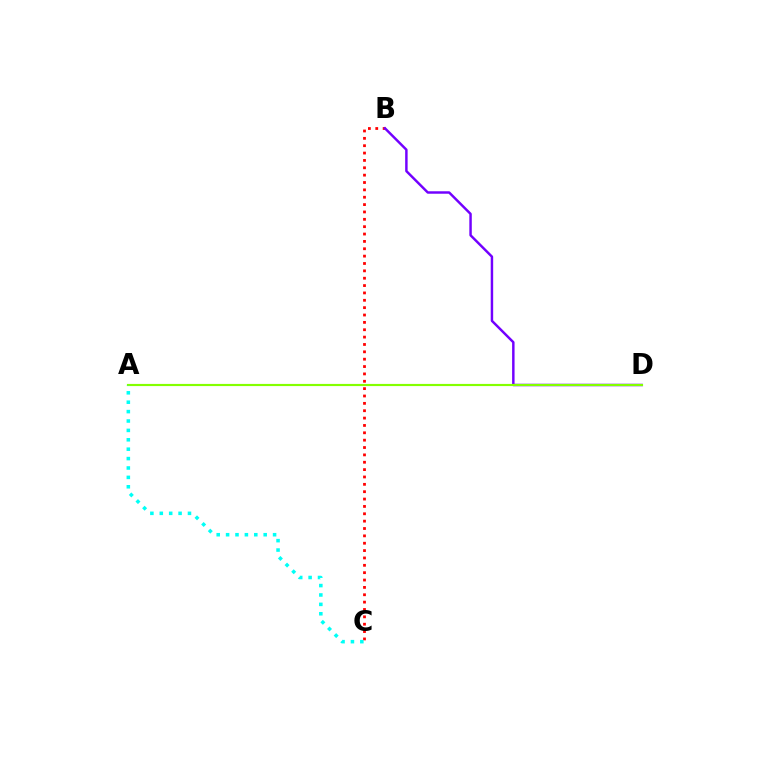{('B', 'C'): [{'color': '#ff0000', 'line_style': 'dotted', 'thickness': 2.0}], ('B', 'D'): [{'color': '#7200ff', 'line_style': 'solid', 'thickness': 1.77}], ('A', 'D'): [{'color': '#84ff00', 'line_style': 'solid', 'thickness': 1.56}], ('A', 'C'): [{'color': '#00fff6', 'line_style': 'dotted', 'thickness': 2.55}]}